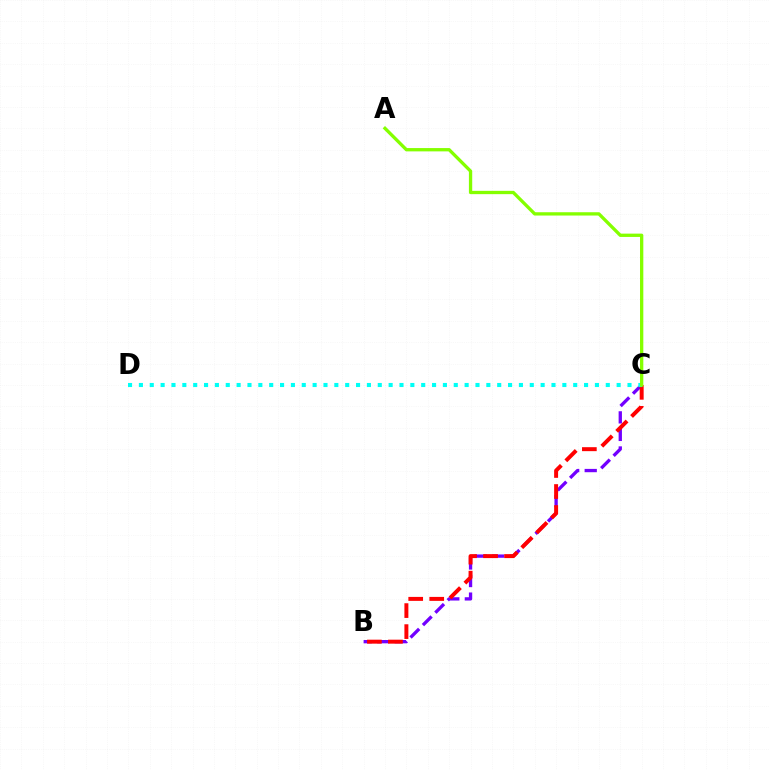{('B', 'C'): [{'color': '#7200ff', 'line_style': 'dashed', 'thickness': 2.38}, {'color': '#ff0000', 'line_style': 'dashed', 'thickness': 2.86}], ('C', 'D'): [{'color': '#00fff6', 'line_style': 'dotted', 'thickness': 2.95}], ('A', 'C'): [{'color': '#84ff00', 'line_style': 'solid', 'thickness': 2.38}]}